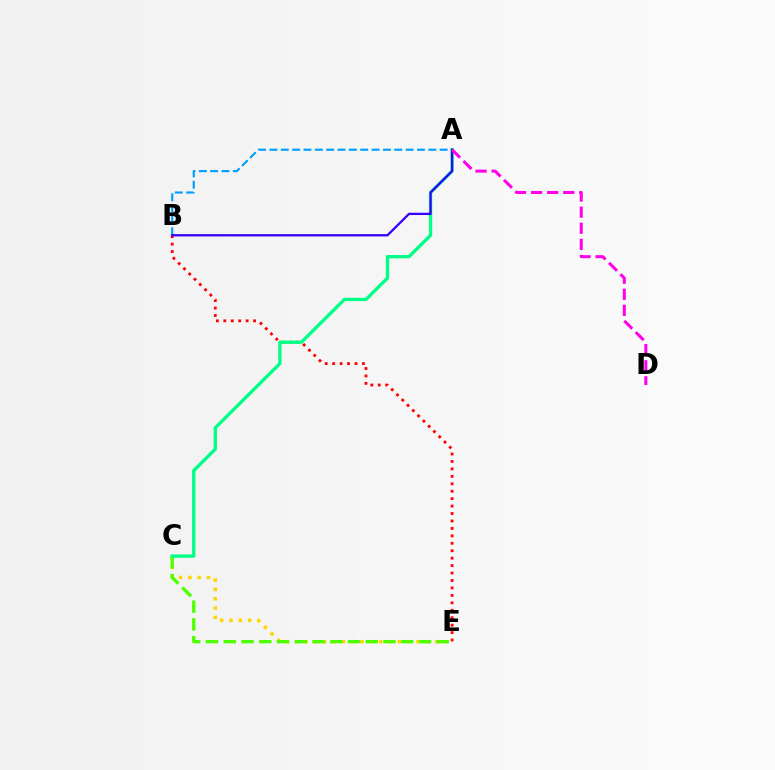{('A', 'B'): [{'color': '#009eff', 'line_style': 'dashed', 'thickness': 1.54}, {'color': '#3700ff', 'line_style': 'solid', 'thickness': 1.64}], ('B', 'E'): [{'color': '#ff0000', 'line_style': 'dotted', 'thickness': 2.02}], ('C', 'E'): [{'color': '#ffd500', 'line_style': 'dotted', 'thickness': 2.53}, {'color': '#4fff00', 'line_style': 'dashed', 'thickness': 2.41}], ('A', 'C'): [{'color': '#00ff86', 'line_style': 'solid', 'thickness': 2.4}], ('A', 'D'): [{'color': '#ff00ed', 'line_style': 'dashed', 'thickness': 2.19}]}